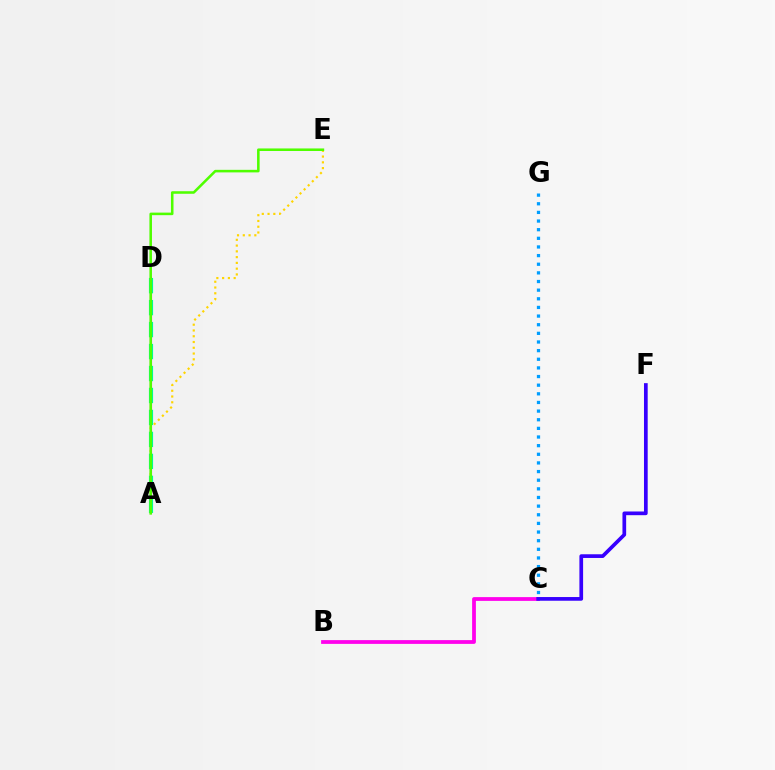{('B', 'C'): [{'color': '#ff00ed', 'line_style': 'solid', 'thickness': 2.71}], ('A', 'D'): [{'color': '#ff0000', 'line_style': 'solid', 'thickness': 1.5}, {'color': '#00ff86', 'line_style': 'dashed', 'thickness': 2.98}], ('A', 'E'): [{'color': '#ffd500', 'line_style': 'dotted', 'thickness': 1.57}, {'color': '#4fff00', 'line_style': 'solid', 'thickness': 1.84}], ('C', 'F'): [{'color': '#3700ff', 'line_style': 'solid', 'thickness': 2.66}], ('C', 'G'): [{'color': '#009eff', 'line_style': 'dotted', 'thickness': 2.35}]}